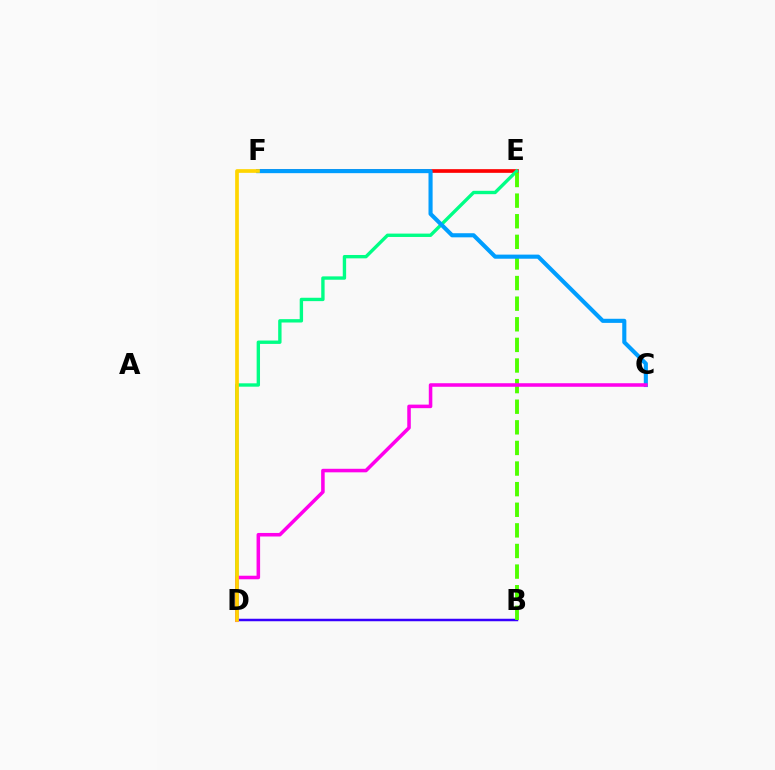{('E', 'F'): [{'color': '#ff0000', 'line_style': 'solid', 'thickness': 2.65}], ('B', 'D'): [{'color': '#3700ff', 'line_style': 'solid', 'thickness': 1.8}], ('D', 'E'): [{'color': '#00ff86', 'line_style': 'solid', 'thickness': 2.43}], ('B', 'E'): [{'color': '#4fff00', 'line_style': 'dashed', 'thickness': 2.8}], ('C', 'F'): [{'color': '#009eff', 'line_style': 'solid', 'thickness': 2.96}], ('C', 'D'): [{'color': '#ff00ed', 'line_style': 'solid', 'thickness': 2.55}], ('D', 'F'): [{'color': '#ffd500', 'line_style': 'solid', 'thickness': 2.66}]}